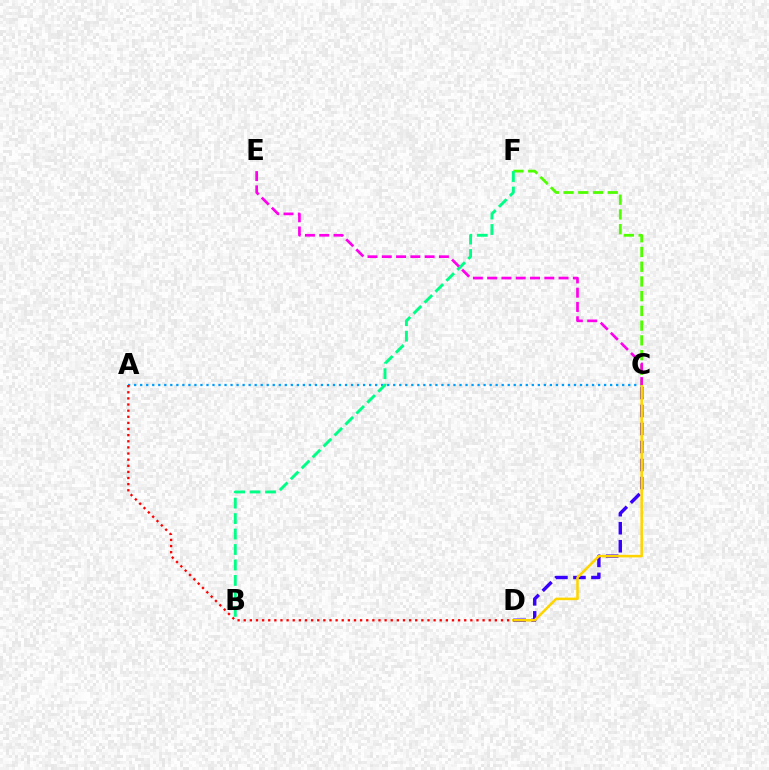{('A', 'C'): [{'color': '#009eff', 'line_style': 'dotted', 'thickness': 1.64}], ('C', 'F'): [{'color': '#4fff00', 'line_style': 'dashed', 'thickness': 2.0}], ('C', 'D'): [{'color': '#3700ff', 'line_style': 'dashed', 'thickness': 2.45}, {'color': '#ffd500', 'line_style': 'solid', 'thickness': 1.85}], ('B', 'F'): [{'color': '#00ff86', 'line_style': 'dashed', 'thickness': 2.1}], ('A', 'D'): [{'color': '#ff0000', 'line_style': 'dotted', 'thickness': 1.66}], ('C', 'E'): [{'color': '#ff00ed', 'line_style': 'dashed', 'thickness': 1.94}]}